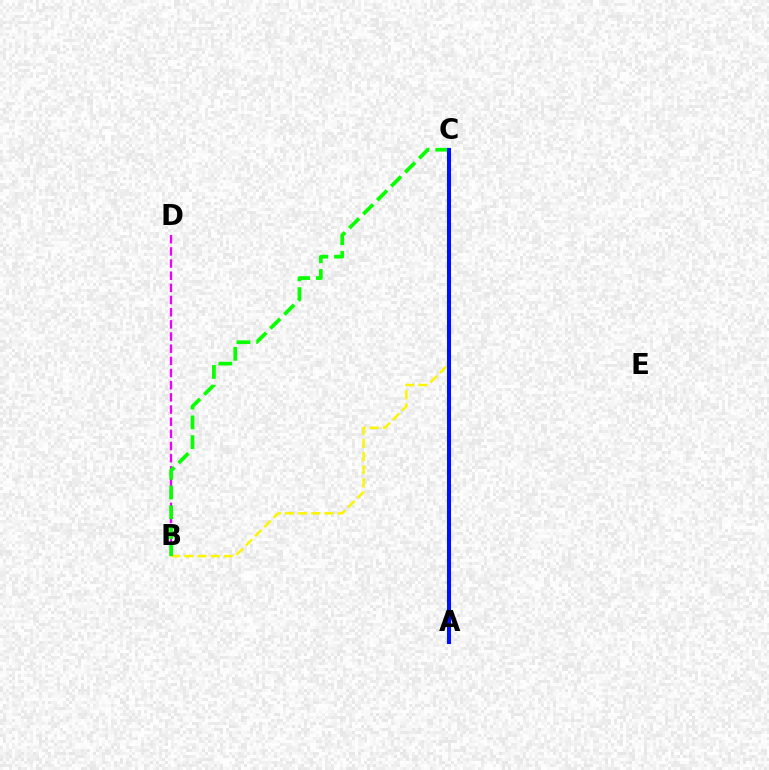{('B', 'C'): [{'color': '#fcf500', 'line_style': 'dashed', 'thickness': 1.79}, {'color': '#08ff00', 'line_style': 'dashed', 'thickness': 2.68}], ('A', 'C'): [{'color': '#ff0000', 'line_style': 'solid', 'thickness': 2.75}, {'color': '#00fff6', 'line_style': 'dashed', 'thickness': 1.92}, {'color': '#0010ff', 'line_style': 'solid', 'thickness': 2.93}], ('B', 'D'): [{'color': '#ee00ff', 'line_style': 'dashed', 'thickness': 1.65}]}